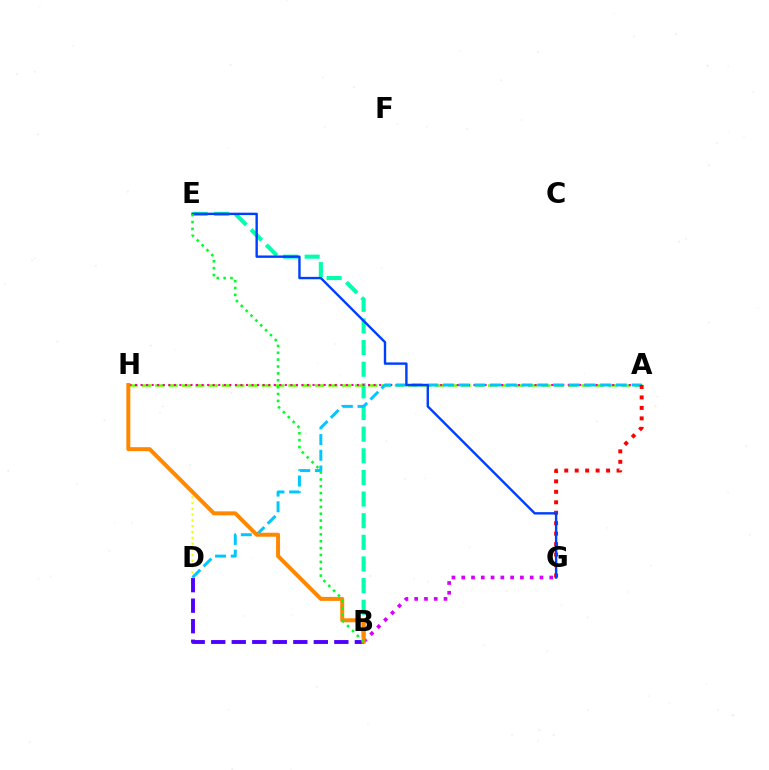{('B', 'E'): [{'color': '#00ffaf', 'line_style': 'dashed', 'thickness': 2.94}, {'color': '#00ff27', 'line_style': 'dotted', 'thickness': 1.87}], ('B', 'D'): [{'color': '#4f00ff', 'line_style': 'dashed', 'thickness': 2.79}], ('D', 'H'): [{'color': '#eeff00', 'line_style': 'dotted', 'thickness': 1.57}], ('A', 'H'): [{'color': '#66ff00', 'line_style': 'dashed', 'thickness': 1.81}, {'color': '#ff00a0', 'line_style': 'dotted', 'thickness': 1.51}], ('B', 'G'): [{'color': '#d600ff', 'line_style': 'dotted', 'thickness': 2.66}], ('A', 'D'): [{'color': '#00c7ff', 'line_style': 'dashed', 'thickness': 2.13}], ('A', 'G'): [{'color': '#ff0000', 'line_style': 'dotted', 'thickness': 2.84}], ('B', 'H'): [{'color': '#ff8800', 'line_style': 'solid', 'thickness': 2.87}], ('E', 'G'): [{'color': '#003fff', 'line_style': 'solid', 'thickness': 1.73}]}